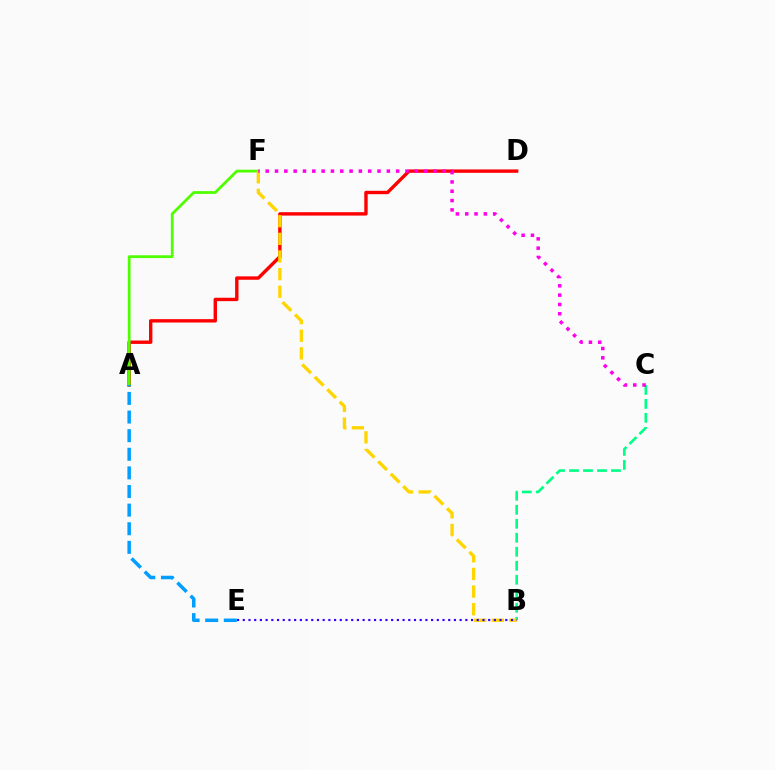{('A', 'D'): [{'color': '#ff0000', 'line_style': 'solid', 'thickness': 2.44}], ('B', 'C'): [{'color': '#00ff86', 'line_style': 'dashed', 'thickness': 1.9}], ('A', 'F'): [{'color': '#4fff00', 'line_style': 'solid', 'thickness': 2.0}], ('B', 'F'): [{'color': '#ffd500', 'line_style': 'dashed', 'thickness': 2.4}], ('C', 'F'): [{'color': '#ff00ed', 'line_style': 'dotted', 'thickness': 2.53}], ('A', 'E'): [{'color': '#009eff', 'line_style': 'dashed', 'thickness': 2.53}], ('B', 'E'): [{'color': '#3700ff', 'line_style': 'dotted', 'thickness': 1.55}]}